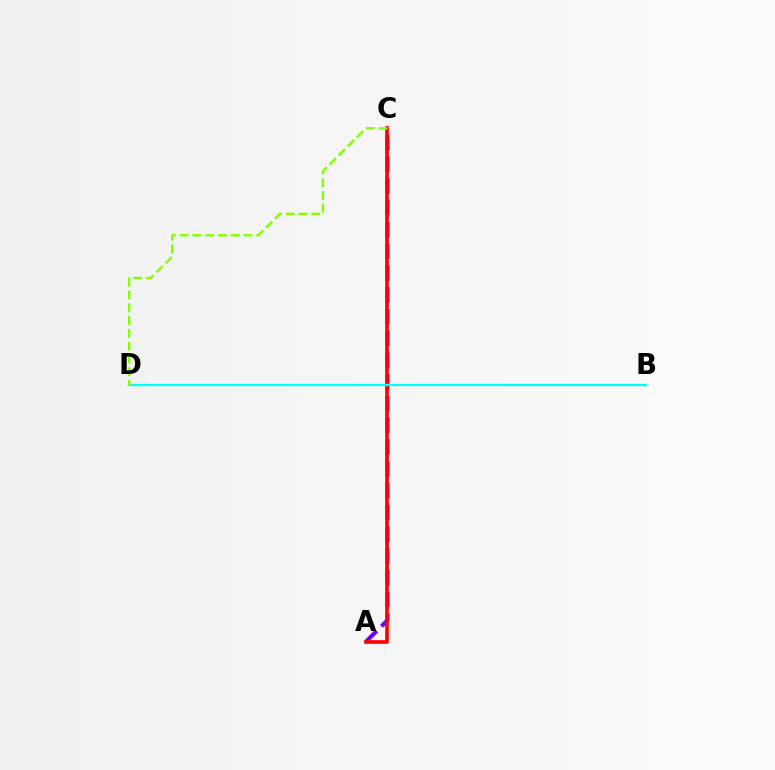{('A', 'C'): [{'color': '#7200ff', 'line_style': 'dashed', 'thickness': 2.96}, {'color': '#ff0000', 'line_style': 'solid', 'thickness': 2.62}], ('B', 'D'): [{'color': '#00fff6', 'line_style': 'solid', 'thickness': 1.69}], ('C', 'D'): [{'color': '#84ff00', 'line_style': 'dashed', 'thickness': 1.73}]}